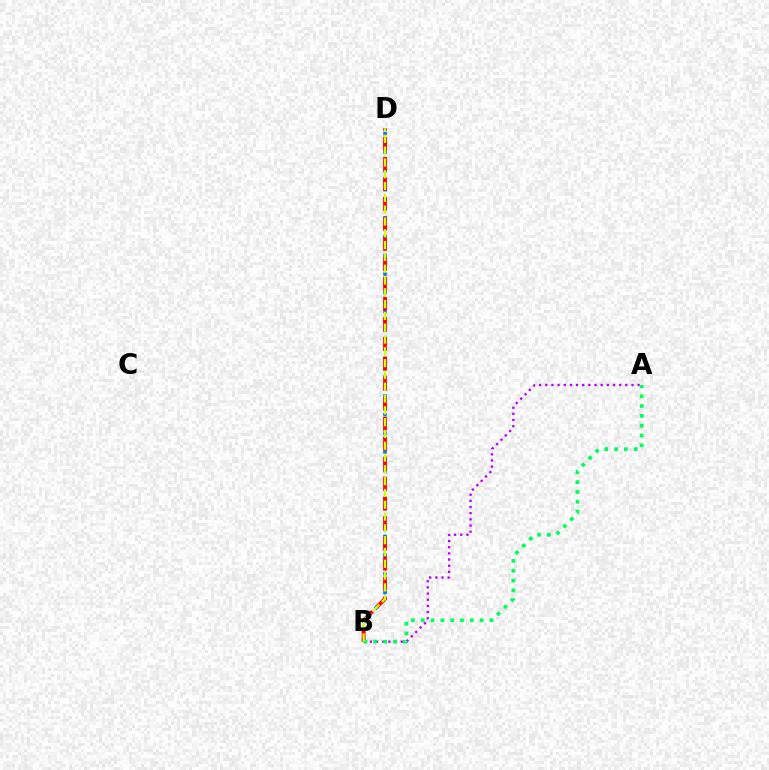{('A', 'B'): [{'color': '#b900ff', 'line_style': 'dotted', 'thickness': 1.67}, {'color': '#00ff5c', 'line_style': 'dotted', 'thickness': 2.67}], ('B', 'D'): [{'color': '#0074ff', 'line_style': 'dotted', 'thickness': 2.55}, {'color': '#ff0000', 'line_style': 'dashed', 'thickness': 2.71}, {'color': '#d1ff00', 'line_style': 'dashed', 'thickness': 1.6}]}